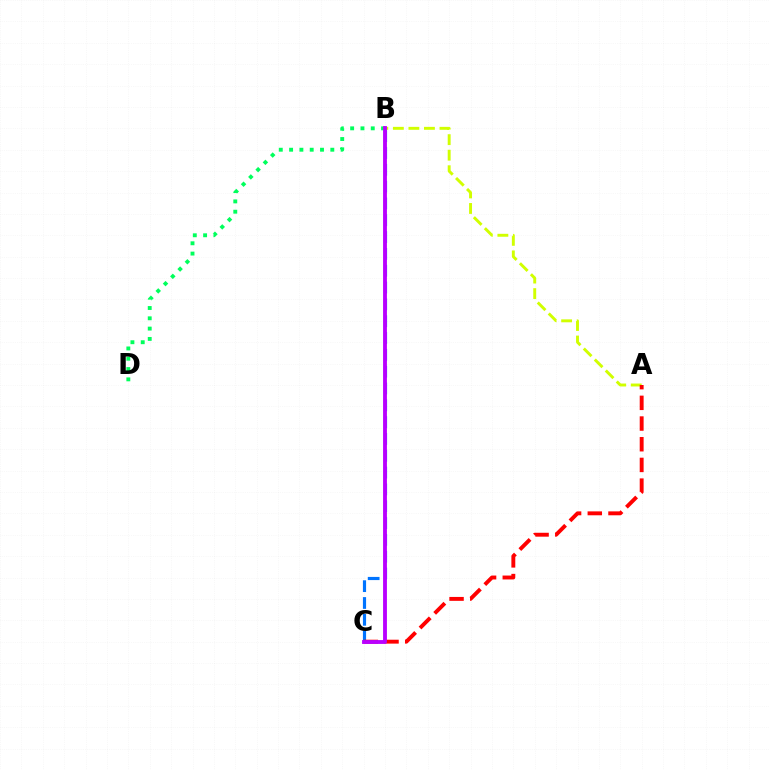{('B', 'D'): [{'color': '#00ff5c', 'line_style': 'dotted', 'thickness': 2.8}], ('A', 'B'): [{'color': '#d1ff00', 'line_style': 'dashed', 'thickness': 2.11}], ('B', 'C'): [{'color': '#0074ff', 'line_style': 'dashed', 'thickness': 2.29}, {'color': '#b900ff', 'line_style': 'solid', 'thickness': 2.78}], ('A', 'C'): [{'color': '#ff0000', 'line_style': 'dashed', 'thickness': 2.81}]}